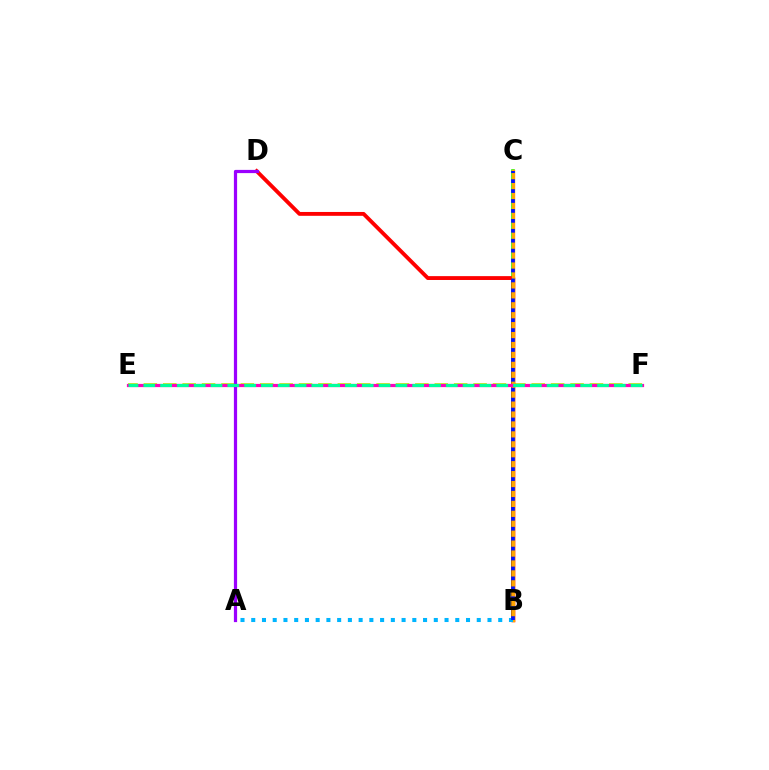{('B', 'C'): [{'color': '#08ff00', 'line_style': 'solid', 'thickness': 2.59}, {'color': '#ffa500', 'line_style': 'solid', 'thickness': 2.46}, {'color': '#0010ff', 'line_style': 'dotted', 'thickness': 2.7}], ('E', 'F'): [{'color': '#b3ff00', 'line_style': 'dashed', 'thickness': 2.63}, {'color': '#ff00bd', 'line_style': 'solid', 'thickness': 2.31}, {'color': '#00ff9d', 'line_style': 'dashed', 'thickness': 2.28}], ('B', 'D'): [{'color': '#ff0000', 'line_style': 'solid', 'thickness': 2.78}], ('A', 'B'): [{'color': '#00b5ff', 'line_style': 'dotted', 'thickness': 2.92}], ('A', 'D'): [{'color': '#9b00ff', 'line_style': 'solid', 'thickness': 2.32}]}